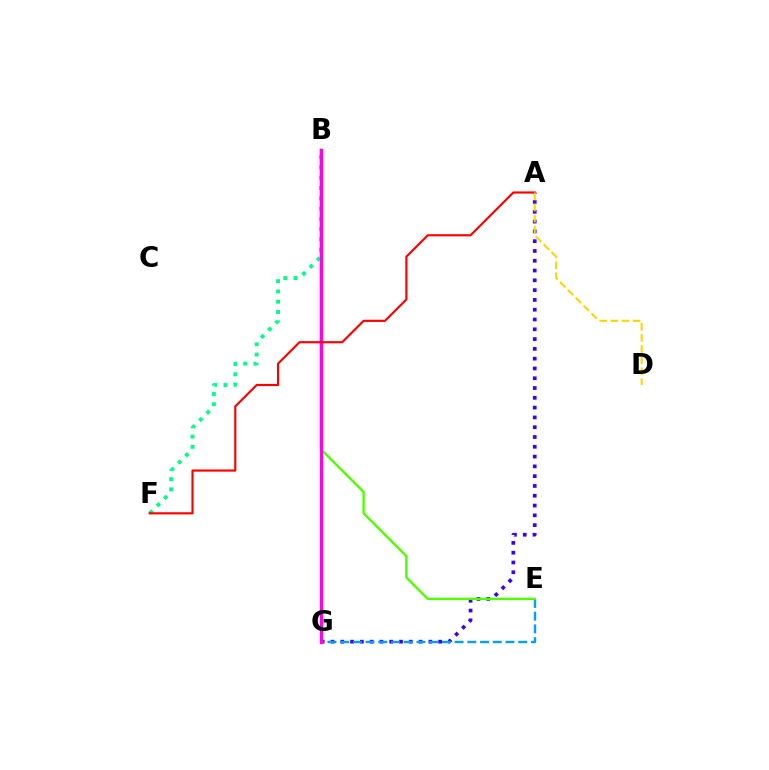{('A', 'G'): [{'color': '#3700ff', 'line_style': 'dotted', 'thickness': 2.66}], ('E', 'G'): [{'color': '#009eff', 'line_style': 'dashed', 'thickness': 1.73}], ('B', 'E'): [{'color': '#4fff00', 'line_style': 'solid', 'thickness': 1.73}], ('B', 'F'): [{'color': '#00ff86', 'line_style': 'dotted', 'thickness': 2.79}], ('B', 'G'): [{'color': '#ff00ed', 'line_style': 'solid', 'thickness': 2.37}], ('A', 'F'): [{'color': '#ff0000', 'line_style': 'solid', 'thickness': 1.56}], ('A', 'D'): [{'color': '#ffd500', 'line_style': 'dashed', 'thickness': 1.51}]}